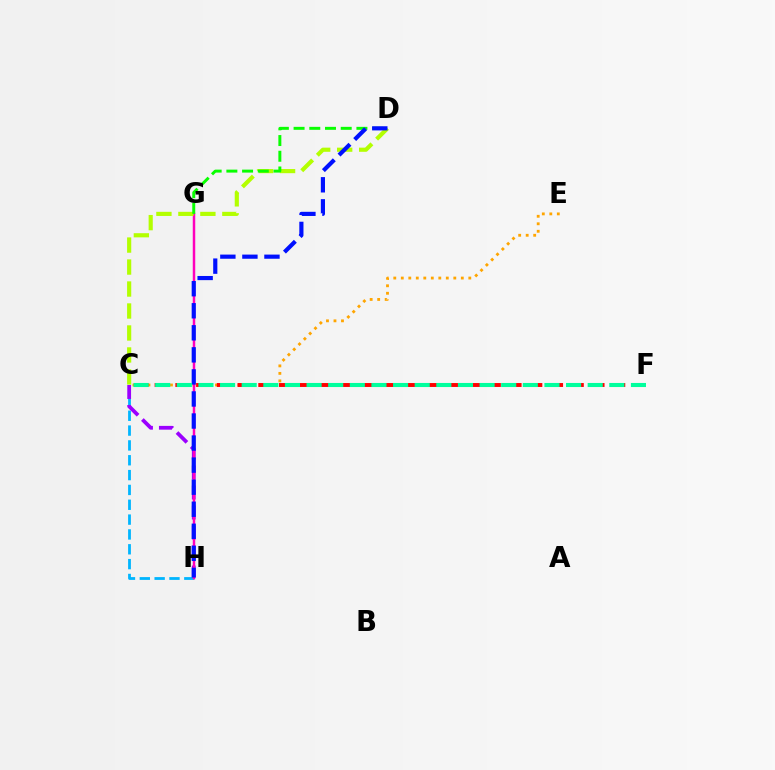{('C', 'E'): [{'color': '#ffa500', 'line_style': 'dotted', 'thickness': 2.04}], ('C', 'H'): [{'color': '#00b5ff', 'line_style': 'dashed', 'thickness': 2.02}, {'color': '#9b00ff', 'line_style': 'dashed', 'thickness': 2.72}], ('G', 'H'): [{'color': '#ff00bd', 'line_style': 'solid', 'thickness': 1.78}], ('C', 'D'): [{'color': '#b3ff00', 'line_style': 'dashed', 'thickness': 2.99}], ('D', 'G'): [{'color': '#08ff00', 'line_style': 'dashed', 'thickness': 2.13}], ('D', 'H'): [{'color': '#0010ff', 'line_style': 'dashed', 'thickness': 3.0}], ('C', 'F'): [{'color': '#ff0000', 'line_style': 'dashed', 'thickness': 2.82}, {'color': '#00ff9d', 'line_style': 'dashed', 'thickness': 2.94}]}